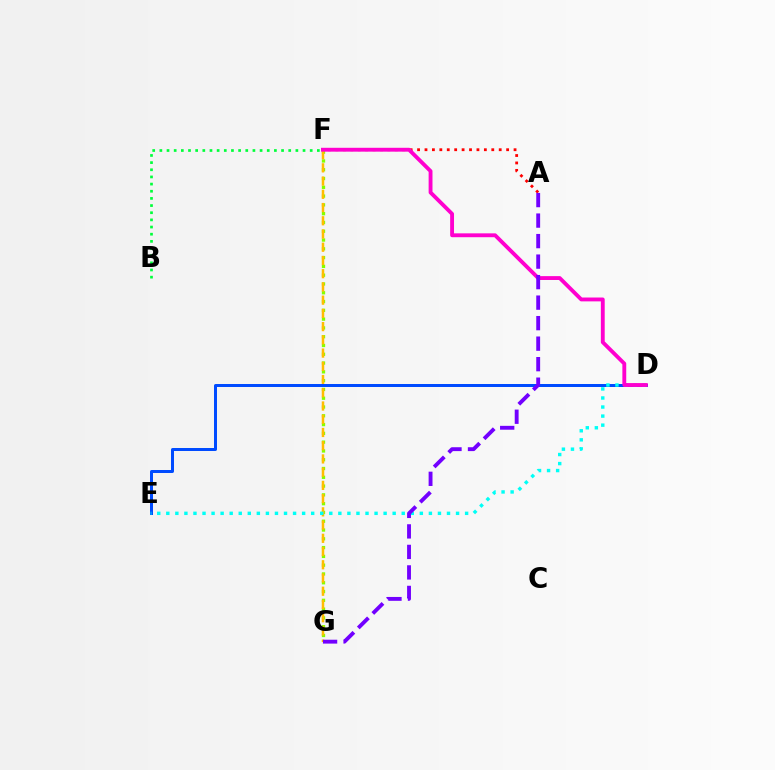{('B', 'F'): [{'color': '#00ff39', 'line_style': 'dotted', 'thickness': 1.94}], ('F', 'G'): [{'color': '#84ff00', 'line_style': 'dotted', 'thickness': 2.39}, {'color': '#ffbd00', 'line_style': 'dashed', 'thickness': 1.8}], ('A', 'F'): [{'color': '#ff0000', 'line_style': 'dotted', 'thickness': 2.02}], ('D', 'E'): [{'color': '#004bff', 'line_style': 'solid', 'thickness': 2.15}, {'color': '#00fff6', 'line_style': 'dotted', 'thickness': 2.46}], ('D', 'F'): [{'color': '#ff00cf', 'line_style': 'solid', 'thickness': 2.78}], ('A', 'G'): [{'color': '#7200ff', 'line_style': 'dashed', 'thickness': 2.79}]}